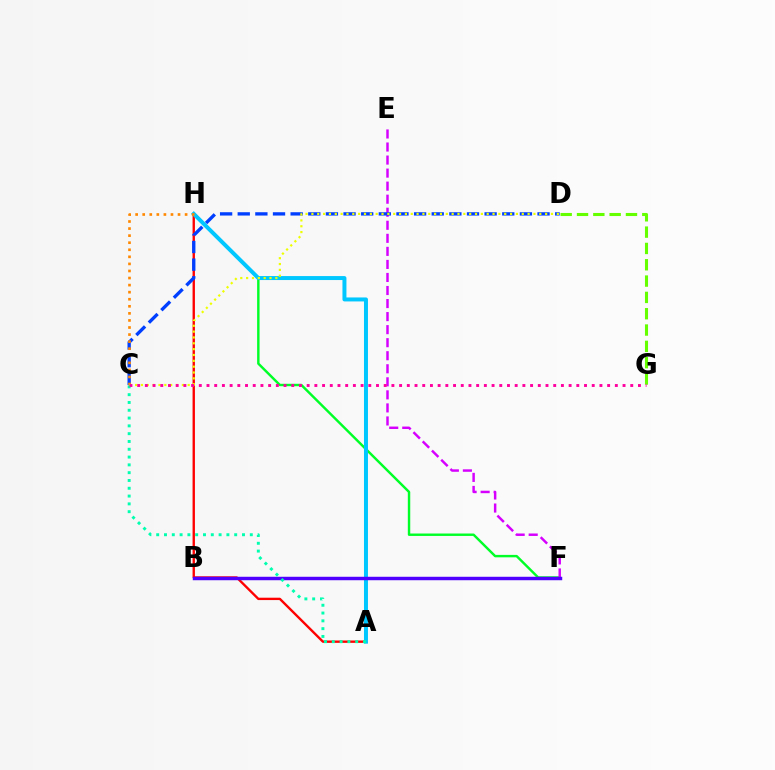{('F', 'H'): [{'color': '#00ff27', 'line_style': 'solid', 'thickness': 1.75}], ('A', 'H'): [{'color': '#ff0000', 'line_style': 'solid', 'thickness': 1.71}, {'color': '#00c7ff', 'line_style': 'solid', 'thickness': 2.87}], ('E', 'F'): [{'color': '#d600ff', 'line_style': 'dashed', 'thickness': 1.77}], ('D', 'G'): [{'color': '#66ff00', 'line_style': 'dashed', 'thickness': 2.22}], ('C', 'D'): [{'color': '#003fff', 'line_style': 'dashed', 'thickness': 2.4}, {'color': '#eeff00', 'line_style': 'dotted', 'thickness': 1.59}], ('B', 'F'): [{'color': '#4f00ff', 'line_style': 'solid', 'thickness': 2.49}], ('C', 'H'): [{'color': '#ff8800', 'line_style': 'dotted', 'thickness': 1.92}], ('A', 'C'): [{'color': '#00ffaf', 'line_style': 'dotted', 'thickness': 2.12}], ('C', 'G'): [{'color': '#ff00a0', 'line_style': 'dotted', 'thickness': 2.09}]}